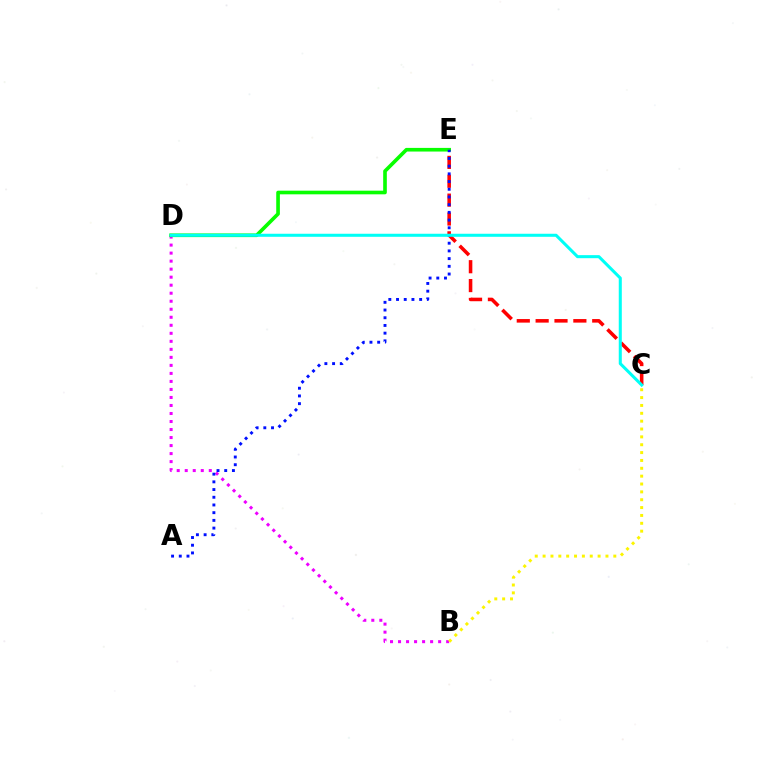{('B', 'D'): [{'color': '#ee00ff', 'line_style': 'dotted', 'thickness': 2.18}], ('B', 'C'): [{'color': '#fcf500', 'line_style': 'dotted', 'thickness': 2.13}], ('C', 'E'): [{'color': '#ff0000', 'line_style': 'dashed', 'thickness': 2.56}], ('D', 'E'): [{'color': '#08ff00', 'line_style': 'solid', 'thickness': 2.62}], ('A', 'E'): [{'color': '#0010ff', 'line_style': 'dotted', 'thickness': 2.09}], ('C', 'D'): [{'color': '#00fff6', 'line_style': 'solid', 'thickness': 2.19}]}